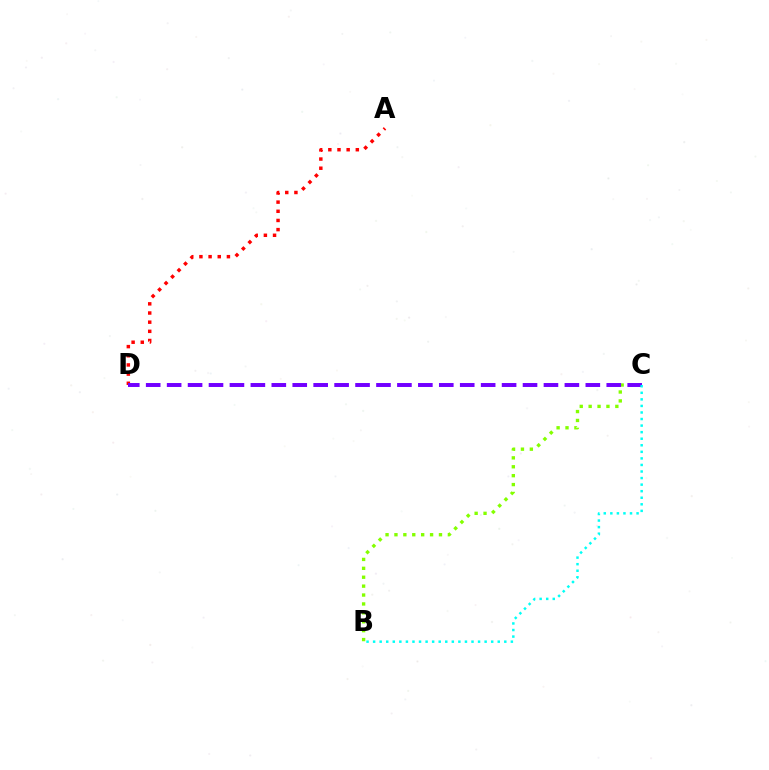{('B', 'C'): [{'color': '#84ff00', 'line_style': 'dotted', 'thickness': 2.42}, {'color': '#00fff6', 'line_style': 'dotted', 'thickness': 1.78}], ('A', 'D'): [{'color': '#ff0000', 'line_style': 'dotted', 'thickness': 2.49}], ('C', 'D'): [{'color': '#7200ff', 'line_style': 'dashed', 'thickness': 2.84}]}